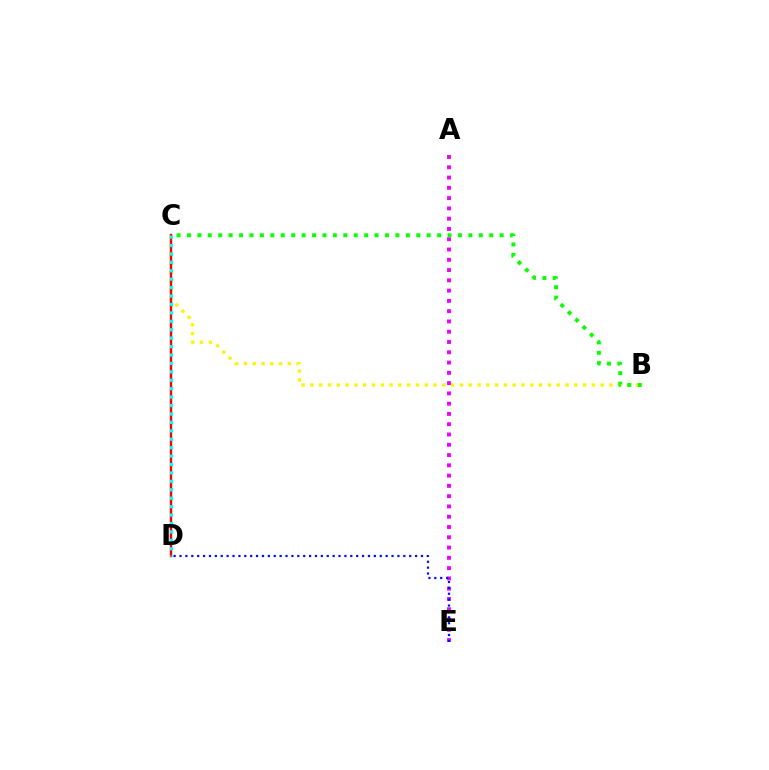{('B', 'C'): [{'color': '#fcf500', 'line_style': 'dotted', 'thickness': 2.39}, {'color': '#08ff00', 'line_style': 'dotted', 'thickness': 2.83}], ('A', 'E'): [{'color': '#ee00ff', 'line_style': 'dotted', 'thickness': 2.79}], ('D', 'E'): [{'color': '#0010ff', 'line_style': 'dotted', 'thickness': 1.6}], ('C', 'D'): [{'color': '#ff0000', 'line_style': 'solid', 'thickness': 1.74}, {'color': '#00fff6', 'line_style': 'dotted', 'thickness': 2.29}]}